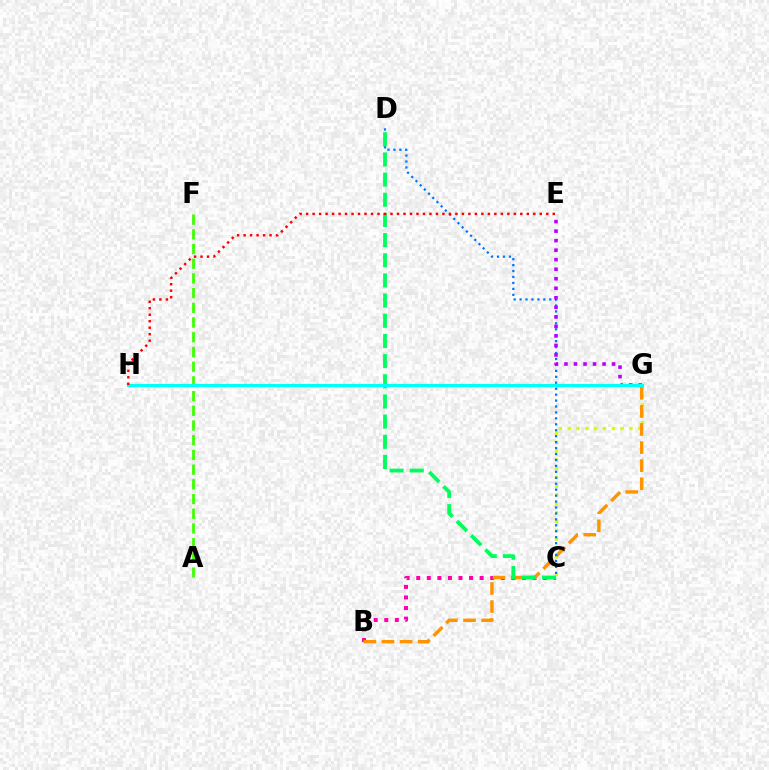{('C', 'G'): [{'color': '#d1ff00', 'line_style': 'dotted', 'thickness': 2.4}], ('B', 'C'): [{'color': '#ff00ac', 'line_style': 'dotted', 'thickness': 2.87}], ('B', 'G'): [{'color': '#ff9400', 'line_style': 'dashed', 'thickness': 2.46}], ('C', 'D'): [{'color': '#0074ff', 'line_style': 'dotted', 'thickness': 1.61}, {'color': '#00ff5c', 'line_style': 'dashed', 'thickness': 2.74}], ('E', 'G'): [{'color': '#b900ff', 'line_style': 'dotted', 'thickness': 2.59}], ('A', 'F'): [{'color': '#3dff00', 'line_style': 'dashed', 'thickness': 2.0}], ('G', 'H'): [{'color': '#2500ff', 'line_style': 'dashed', 'thickness': 2.12}, {'color': '#00fff6', 'line_style': 'solid', 'thickness': 2.29}], ('E', 'H'): [{'color': '#ff0000', 'line_style': 'dotted', 'thickness': 1.76}]}